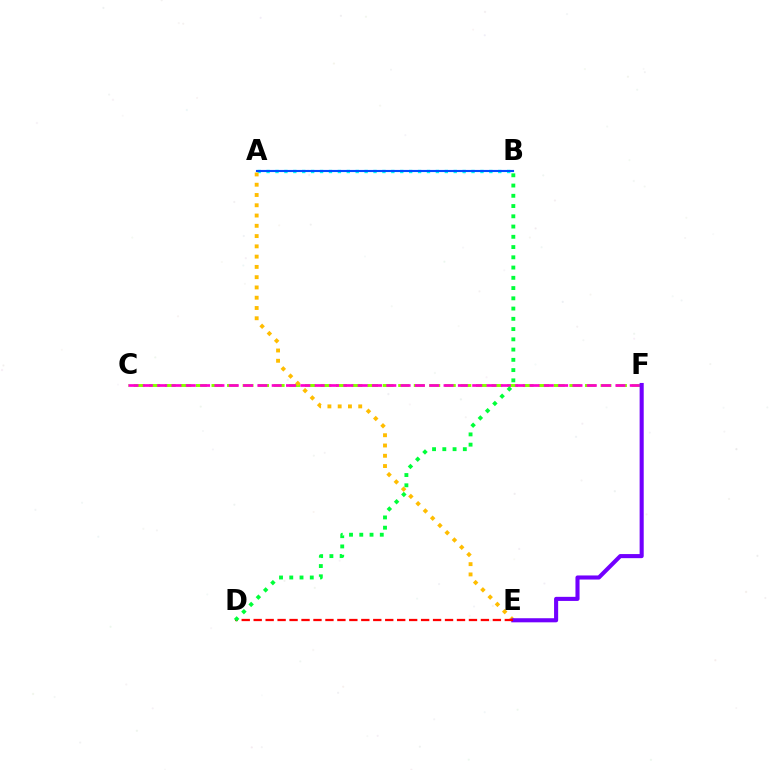{('C', 'F'): [{'color': '#84ff00', 'line_style': 'dashed', 'thickness': 2.11}, {'color': '#ff00cf', 'line_style': 'dashed', 'thickness': 1.95}], ('A', 'B'): [{'color': '#00fff6', 'line_style': 'dotted', 'thickness': 2.42}, {'color': '#004bff', 'line_style': 'solid', 'thickness': 1.53}], ('A', 'E'): [{'color': '#ffbd00', 'line_style': 'dotted', 'thickness': 2.79}], ('E', 'F'): [{'color': '#7200ff', 'line_style': 'solid', 'thickness': 2.94}], ('D', 'E'): [{'color': '#ff0000', 'line_style': 'dashed', 'thickness': 1.62}], ('B', 'D'): [{'color': '#00ff39', 'line_style': 'dotted', 'thickness': 2.79}]}